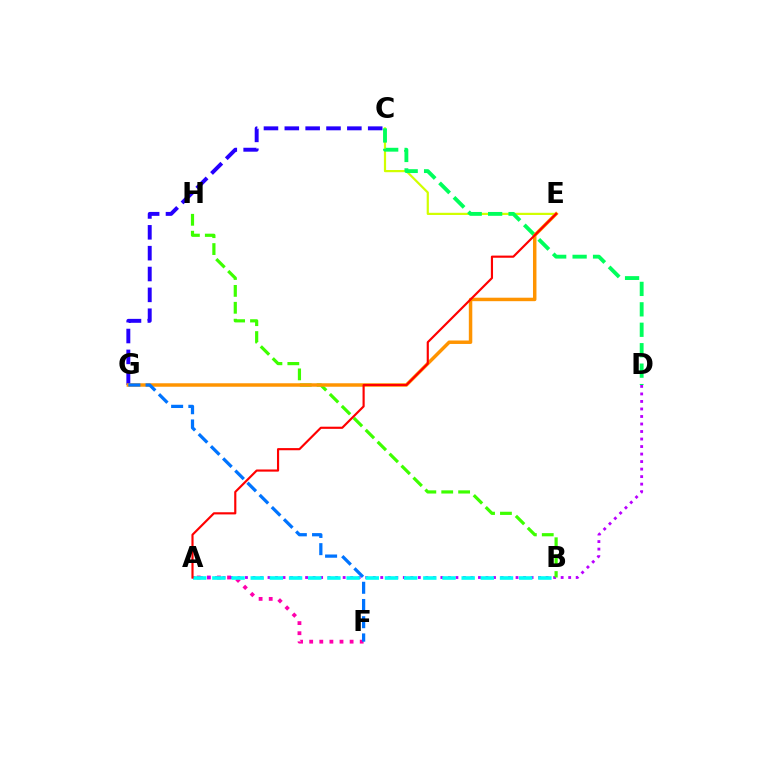{('C', 'G'): [{'color': '#2500ff', 'line_style': 'dashed', 'thickness': 2.83}], ('C', 'E'): [{'color': '#d1ff00', 'line_style': 'solid', 'thickness': 1.59}], ('A', 'F'): [{'color': '#ff00ac', 'line_style': 'dotted', 'thickness': 2.75}], ('A', 'D'): [{'color': '#b900ff', 'line_style': 'dotted', 'thickness': 2.04}], ('C', 'D'): [{'color': '#00ff5c', 'line_style': 'dashed', 'thickness': 2.78}], ('B', 'H'): [{'color': '#3dff00', 'line_style': 'dashed', 'thickness': 2.29}], ('E', 'G'): [{'color': '#ff9400', 'line_style': 'solid', 'thickness': 2.5}], ('A', 'B'): [{'color': '#00fff6', 'line_style': 'dashed', 'thickness': 2.61}], ('A', 'E'): [{'color': '#ff0000', 'line_style': 'solid', 'thickness': 1.55}], ('F', 'G'): [{'color': '#0074ff', 'line_style': 'dashed', 'thickness': 2.34}]}